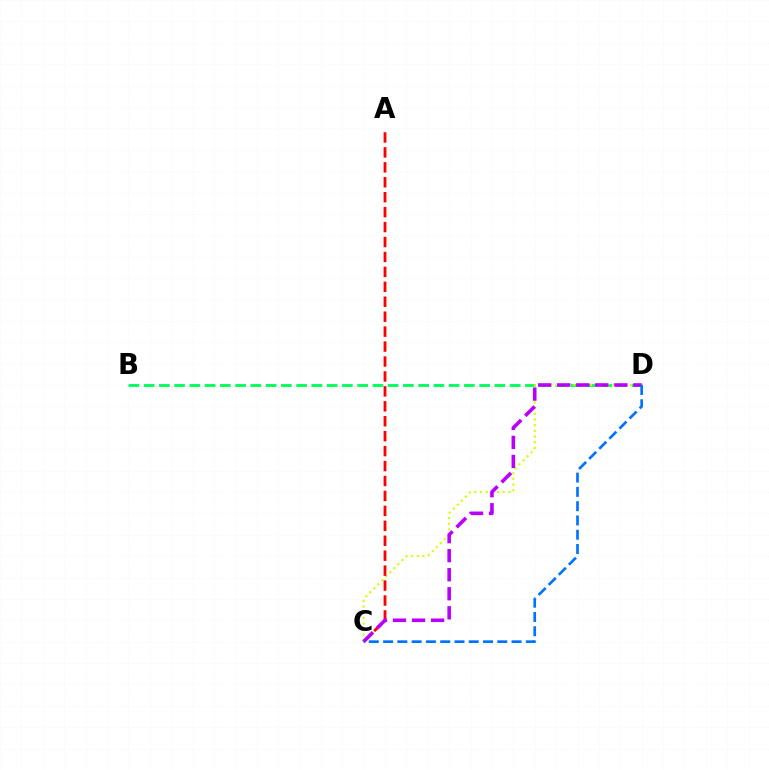{('B', 'D'): [{'color': '#00ff5c', 'line_style': 'dashed', 'thickness': 2.07}], ('C', 'D'): [{'color': '#d1ff00', 'line_style': 'dotted', 'thickness': 1.54}, {'color': '#b900ff', 'line_style': 'dashed', 'thickness': 2.59}, {'color': '#0074ff', 'line_style': 'dashed', 'thickness': 1.94}], ('A', 'C'): [{'color': '#ff0000', 'line_style': 'dashed', 'thickness': 2.03}]}